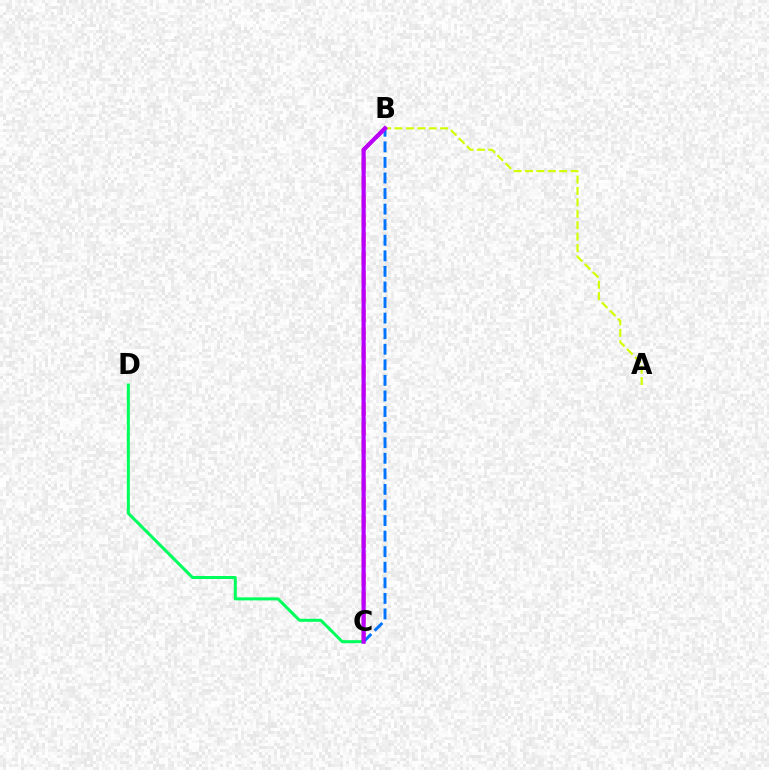{('A', 'B'): [{'color': '#d1ff00', 'line_style': 'dashed', 'thickness': 1.55}], ('C', 'D'): [{'color': '#00ff5c', 'line_style': 'solid', 'thickness': 2.17}], ('B', 'C'): [{'color': '#ff0000', 'line_style': 'dashed', 'thickness': 2.57}, {'color': '#0074ff', 'line_style': 'dashed', 'thickness': 2.12}, {'color': '#b900ff', 'line_style': 'solid', 'thickness': 3.0}]}